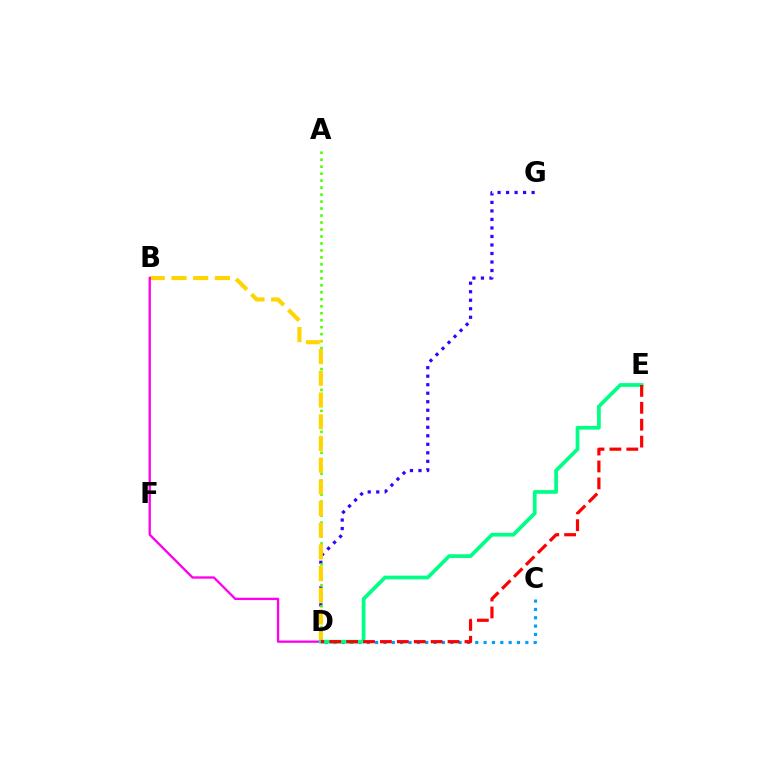{('D', 'G'): [{'color': '#3700ff', 'line_style': 'dotted', 'thickness': 2.31}], ('A', 'D'): [{'color': '#4fff00', 'line_style': 'dotted', 'thickness': 1.9}], ('B', 'D'): [{'color': '#ffd500', 'line_style': 'dashed', 'thickness': 2.95}, {'color': '#ff00ed', 'line_style': 'solid', 'thickness': 1.67}], ('C', 'D'): [{'color': '#009eff', 'line_style': 'dotted', 'thickness': 2.27}], ('D', 'E'): [{'color': '#00ff86', 'line_style': 'solid', 'thickness': 2.68}, {'color': '#ff0000', 'line_style': 'dashed', 'thickness': 2.3}]}